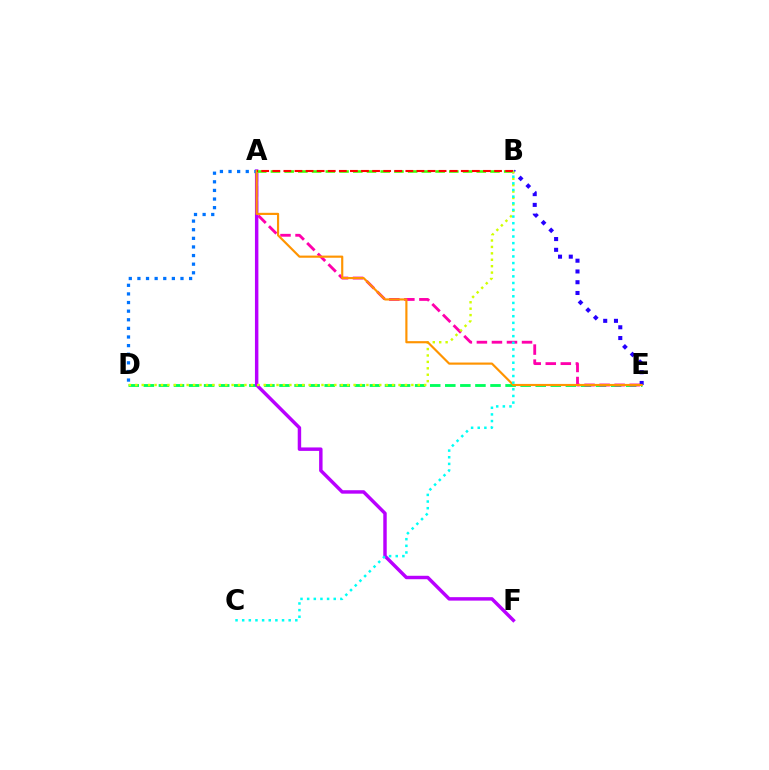{('D', 'E'): [{'color': '#00ff5c', 'line_style': 'dashed', 'thickness': 2.05}], ('A', 'E'): [{'color': '#ff00ac', 'line_style': 'dashed', 'thickness': 2.04}, {'color': '#ff9400', 'line_style': 'solid', 'thickness': 1.56}], ('B', 'E'): [{'color': '#2500ff', 'line_style': 'dotted', 'thickness': 2.92}], ('A', 'F'): [{'color': '#b900ff', 'line_style': 'solid', 'thickness': 2.48}], ('A', 'D'): [{'color': '#0074ff', 'line_style': 'dotted', 'thickness': 2.34}], ('A', 'B'): [{'color': '#3dff00', 'line_style': 'dashed', 'thickness': 1.86}, {'color': '#ff0000', 'line_style': 'dashed', 'thickness': 1.51}], ('B', 'D'): [{'color': '#d1ff00', 'line_style': 'dotted', 'thickness': 1.74}], ('B', 'C'): [{'color': '#00fff6', 'line_style': 'dotted', 'thickness': 1.81}]}